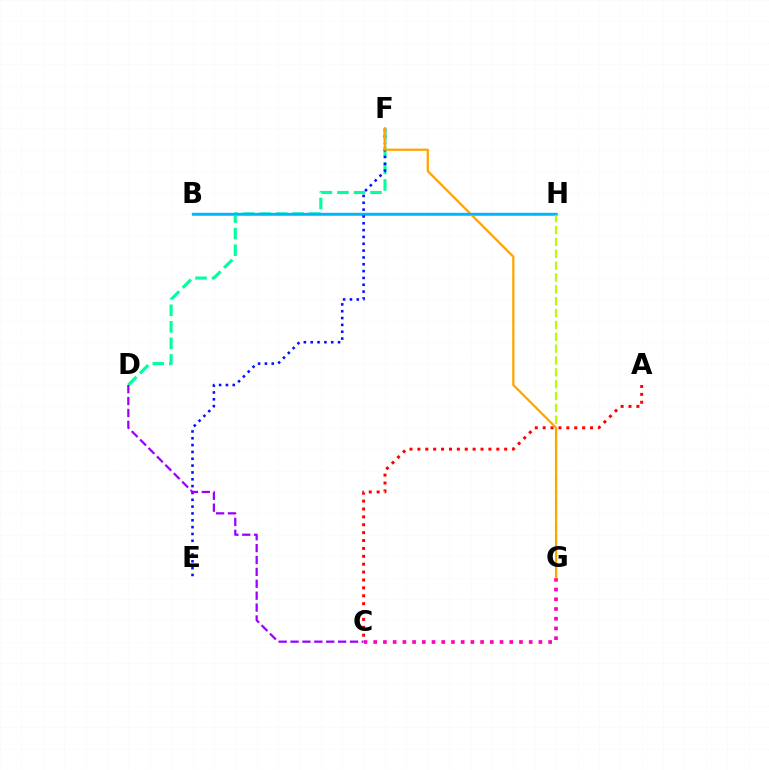{('B', 'H'): [{'color': '#08ff00', 'line_style': 'solid', 'thickness': 1.9}, {'color': '#00b5ff', 'line_style': 'solid', 'thickness': 1.72}], ('D', 'F'): [{'color': '#00ff9d', 'line_style': 'dashed', 'thickness': 2.25}], ('G', 'H'): [{'color': '#b3ff00', 'line_style': 'dashed', 'thickness': 1.61}], ('E', 'F'): [{'color': '#0010ff', 'line_style': 'dotted', 'thickness': 1.86}], ('C', 'G'): [{'color': '#ff00bd', 'line_style': 'dotted', 'thickness': 2.64}], ('A', 'C'): [{'color': '#ff0000', 'line_style': 'dotted', 'thickness': 2.14}], ('F', 'G'): [{'color': '#ffa500', 'line_style': 'solid', 'thickness': 1.63}], ('C', 'D'): [{'color': '#9b00ff', 'line_style': 'dashed', 'thickness': 1.62}]}